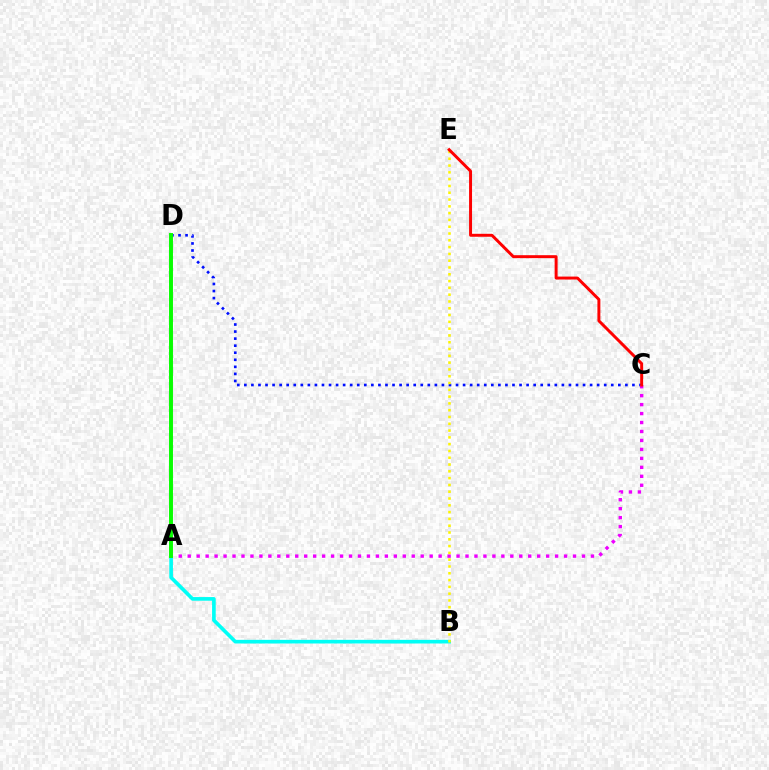{('C', 'D'): [{'color': '#0010ff', 'line_style': 'dotted', 'thickness': 1.92}], ('A', 'C'): [{'color': '#ee00ff', 'line_style': 'dotted', 'thickness': 2.43}], ('A', 'B'): [{'color': '#00fff6', 'line_style': 'solid', 'thickness': 2.63}], ('B', 'E'): [{'color': '#fcf500', 'line_style': 'dotted', 'thickness': 1.85}], ('A', 'D'): [{'color': '#08ff00', 'line_style': 'solid', 'thickness': 2.84}], ('C', 'E'): [{'color': '#ff0000', 'line_style': 'solid', 'thickness': 2.13}]}